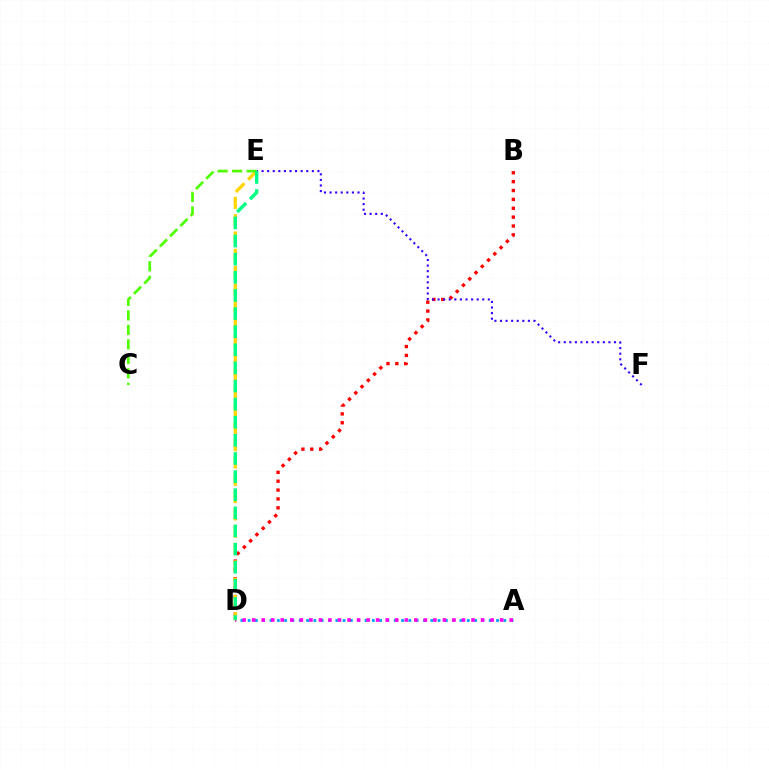{('A', 'D'): [{'color': '#009eff', 'line_style': 'dotted', 'thickness': 1.99}, {'color': '#ff00ed', 'line_style': 'dotted', 'thickness': 2.59}], ('B', 'D'): [{'color': '#ff0000', 'line_style': 'dotted', 'thickness': 2.41}], ('E', 'F'): [{'color': '#3700ff', 'line_style': 'dotted', 'thickness': 1.52}], ('D', 'E'): [{'color': '#ffd500', 'line_style': 'dashed', 'thickness': 2.35}, {'color': '#00ff86', 'line_style': 'dashed', 'thickness': 2.46}], ('C', 'E'): [{'color': '#4fff00', 'line_style': 'dashed', 'thickness': 1.97}]}